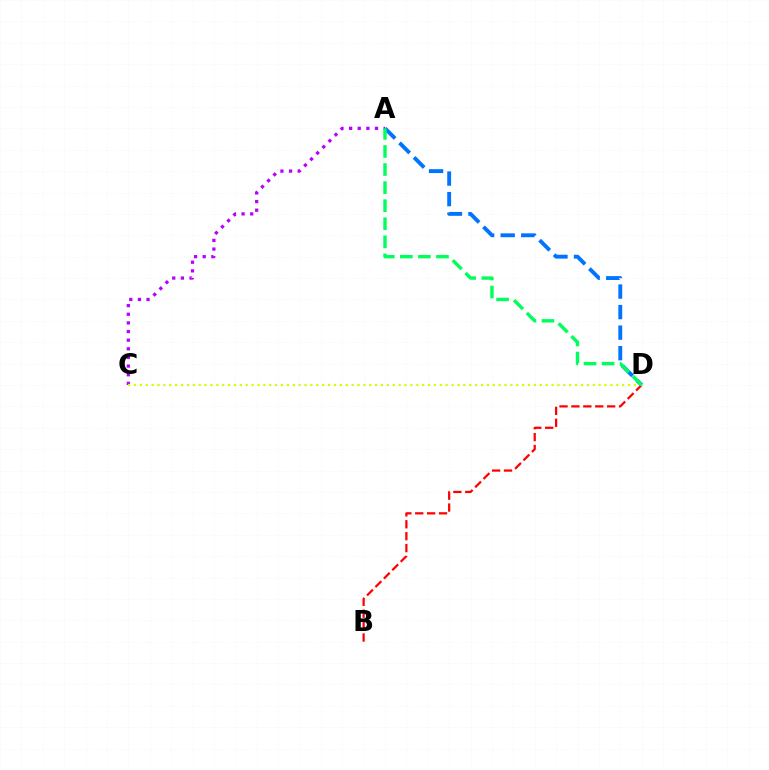{('B', 'D'): [{'color': '#ff0000', 'line_style': 'dashed', 'thickness': 1.62}], ('A', 'C'): [{'color': '#b900ff', 'line_style': 'dotted', 'thickness': 2.35}], ('C', 'D'): [{'color': '#d1ff00', 'line_style': 'dotted', 'thickness': 1.6}], ('A', 'D'): [{'color': '#0074ff', 'line_style': 'dashed', 'thickness': 2.79}, {'color': '#00ff5c', 'line_style': 'dashed', 'thickness': 2.46}]}